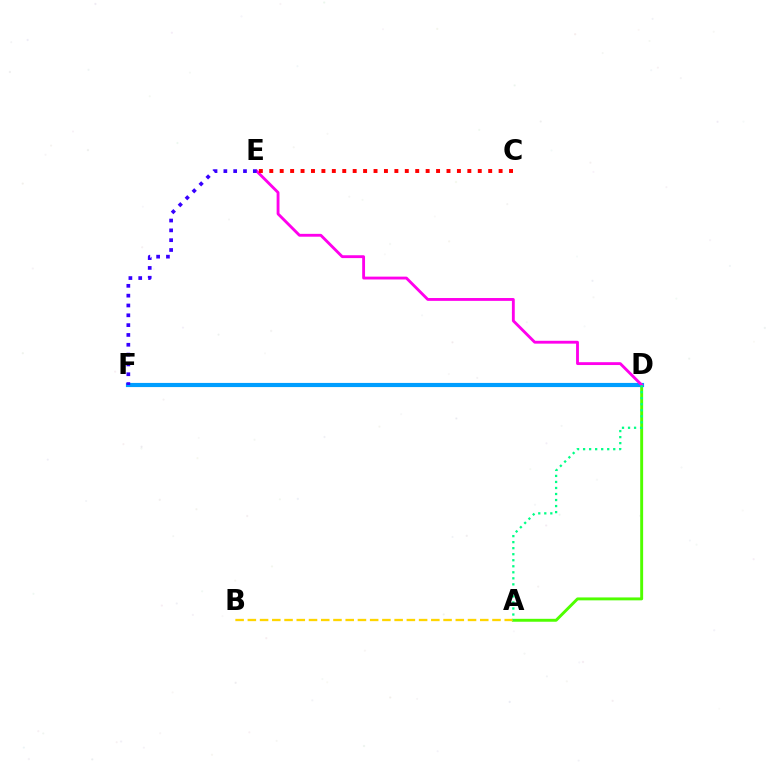{('A', 'D'): [{'color': '#4fff00', 'line_style': 'solid', 'thickness': 2.1}, {'color': '#00ff86', 'line_style': 'dotted', 'thickness': 1.64}], ('A', 'B'): [{'color': '#ffd500', 'line_style': 'dashed', 'thickness': 1.66}], ('D', 'F'): [{'color': '#009eff', 'line_style': 'solid', 'thickness': 2.99}], ('D', 'E'): [{'color': '#ff00ed', 'line_style': 'solid', 'thickness': 2.05}], ('E', 'F'): [{'color': '#3700ff', 'line_style': 'dotted', 'thickness': 2.67}], ('C', 'E'): [{'color': '#ff0000', 'line_style': 'dotted', 'thickness': 2.83}]}